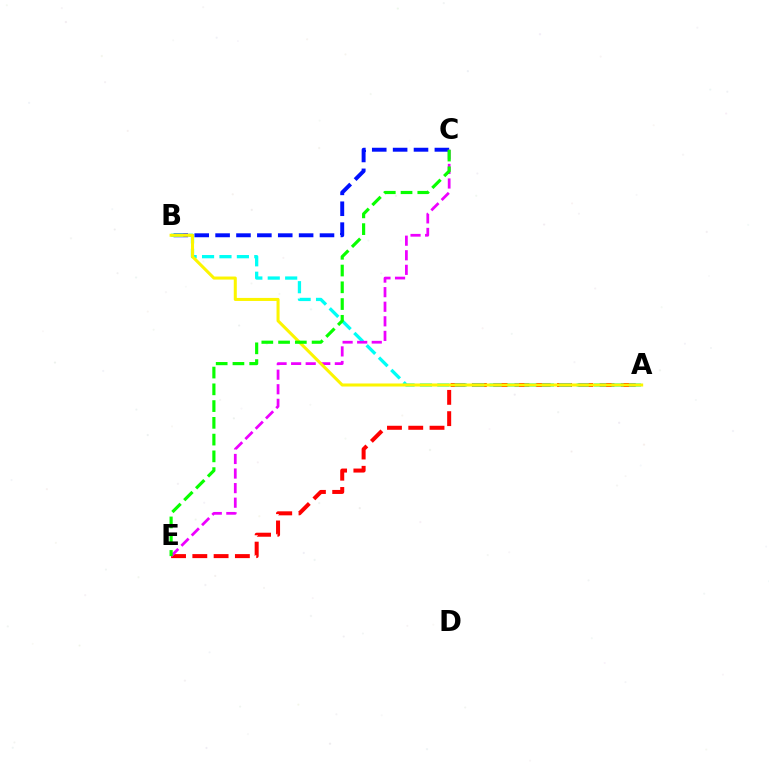{('A', 'E'): [{'color': '#ff0000', 'line_style': 'dashed', 'thickness': 2.89}], ('B', 'C'): [{'color': '#0010ff', 'line_style': 'dashed', 'thickness': 2.84}], ('A', 'B'): [{'color': '#00fff6', 'line_style': 'dashed', 'thickness': 2.37}, {'color': '#fcf500', 'line_style': 'solid', 'thickness': 2.19}], ('C', 'E'): [{'color': '#ee00ff', 'line_style': 'dashed', 'thickness': 1.98}, {'color': '#08ff00', 'line_style': 'dashed', 'thickness': 2.28}]}